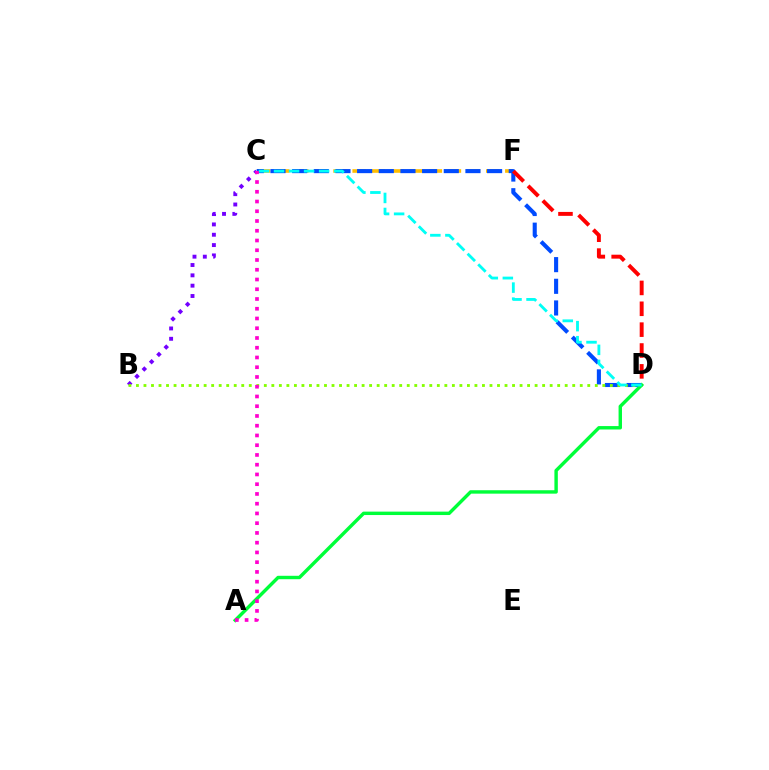{('B', 'C'): [{'color': '#7200ff', 'line_style': 'dotted', 'thickness': 2.81}], ('C', 'F'): [{'color': '#ffbd00', 'line_style': 'dashed', 'thickness': 2.59}], ('C', 'D'): [{'color': '#004bff', 'line_style': 'dashed', 'thickness': 2.94}, {'color': '#00fff6', 'line_style': 'dashed', 'thickness': 2.04}], ('B', 'D'): [{'color': '#84ff00', 'line_style': 'dotted', 'thickness': 2.04}], ('A', 'D'): [{'color': '#00ff39', 'line_style': 'solid', 'thickness': 2.46}], ('D', 'F'): [{'color': '#ff0000', 'line_style': 'dashed', 'thickness': 2.83}], ('A', 'C'): [{'color': '#ff00cf', 'line_style': 'dotted', 'thickness': 2.65}]}